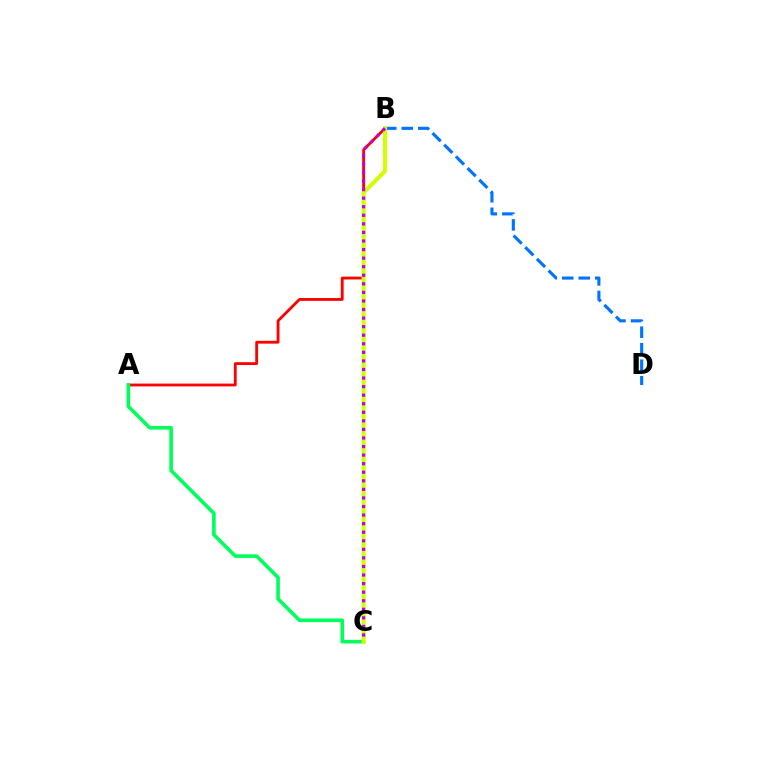{('A', 'B'): [{'color': '#ff0000', 'line_style': 'solid', 'thickness': 2.03}], ('A', 'C'): [{'color': '#00ff5c', 'line_style': 'solid', 'thickness': 2.6}], ('B', 'D'): [{'color': '#0074ff', 'line_style': 'dashed', 'thickness': 2.24}], ('B', 'C'): [{'color': '#d1ff00', 'line_style': 'solid', 'thickness': 2.94}, {'color': '#b900ff', 'line_style': 'dotted', 'thickness': 2.33}]}